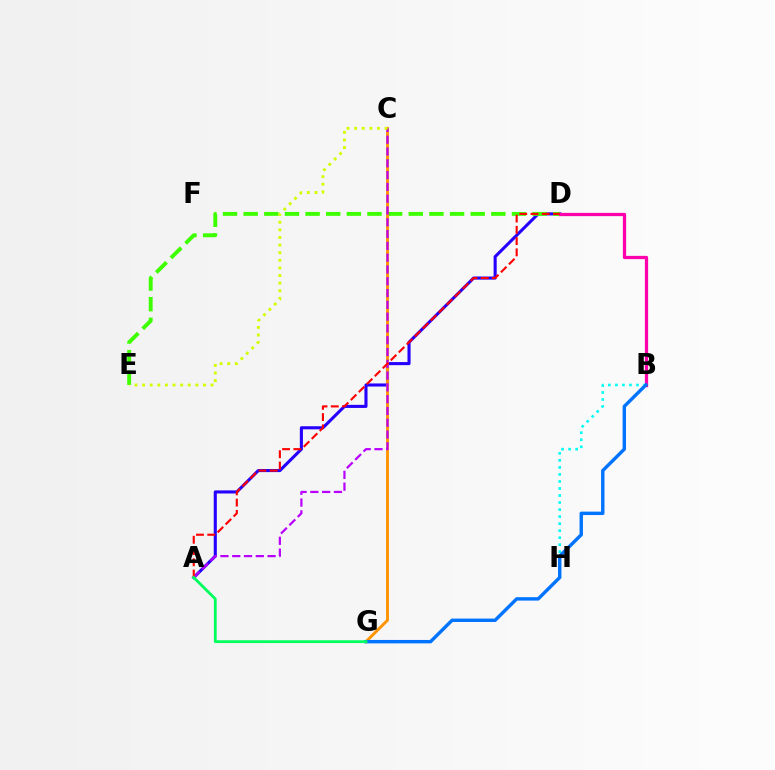{('A', 'D'): [{'color': '#2500ff', 'line_style': 'solid', 'thickness': 2.23}, {'color': '#ff0000', 'line_style': 'dashed', 'thickness': 1.53}], ('D', 'E'): [{'color': '#3dff00', 'line_style': 'dashed', 'thickness': 2.8}], ('C', 'G'): [{'color': '#ff9400', 'line_style': 'solid', 'thickness': 2.08}], ('A', 'C'): [{'color': '#b900ff', 'line_style': 'dashed', 'thickness': 1.6}], ('B', 'D'): [{'color': '#ff00ac', 'line_style': 'solid', 'thickness': 2.35}], ('B', 'H'): [{'color': '#00fff6', 'line_style': 'dotted', 'thickness': 1.91}], ('C', 'E'): [{'color': '#d1ff00', 'line_style': 'dotted', 'thickness': 2.07}], ('B', 'G'): [{'color': '#0074ff', 'line_style': 'solid', 'thickness': 2.46}], ('A', 'G'): [{'color': '#00ff5c', 'line_style': 'solid', 'thickness': 2.01}]}